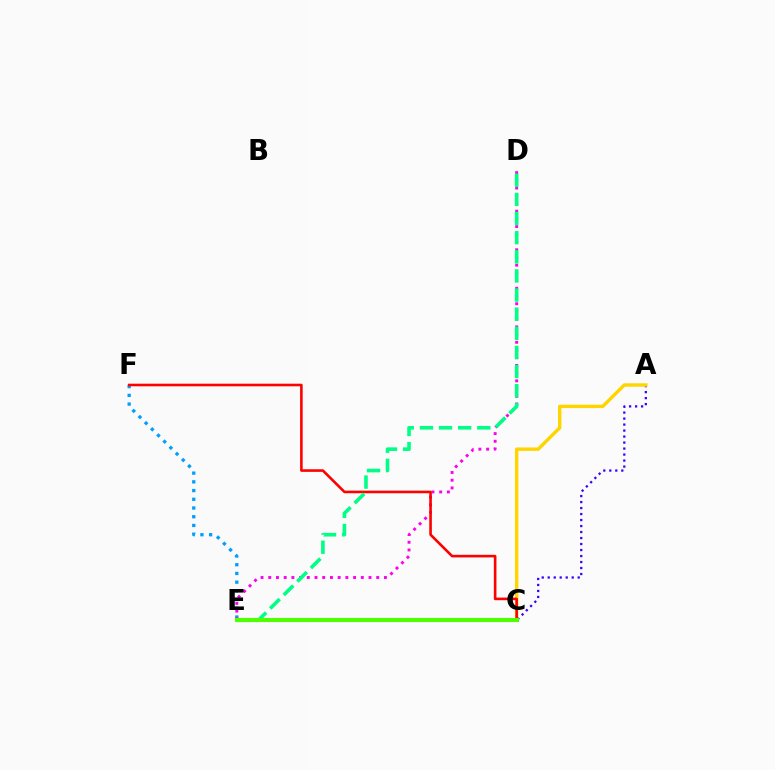{('E', 'F'): [{'color': '#009eff', 'line_style': 'dotted', 'thickness': 2.37}], ('A', 'C'): [{'color': '#3700ff', 'line_style': 'dotted', 'thickness': 1.63}, {'color': '#ffd500', 'line_style': 'solid', 'thickness': 2.46}], ('D', 'E'): [{'color': '#ff00ed', 'line_style': 'dotted', 'thickness': 2.1}, {'color': '#00ff86', 'line_style': 'dashed', 'thickness': 2.6}], ('C', 'F'): [{'color': '#ff0000', 'line_style': 'solid', 'thickness': 1.87}], ('C', 'E'): [{'color': '#4fff00', 'line_style': 'solid', 'thickness': 2.95}]}